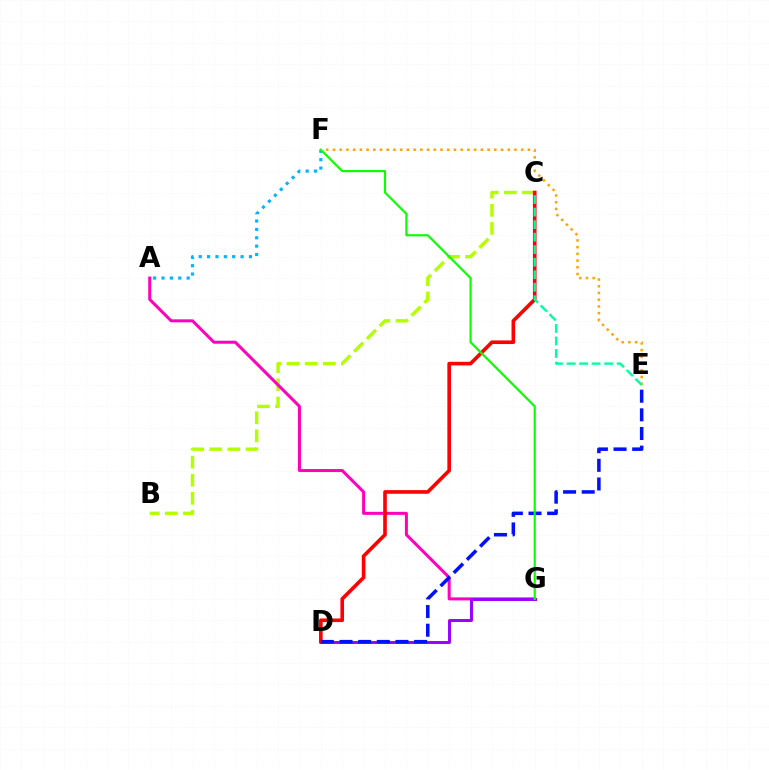{('A', 'F'): [{'color': '#00b5ff', 'line_style': 'dotted', 'thickness': 2.27}], ('B', 'C'): [{'color': '#b3ff00', 'line_style': 'dashed', 'thickness': 2.46}], ('A', 'G'): [{'color': '#ff00bd', 'line_style': 'solid', 'thickness': 2.17}], ('D', 'G'): [{'color': '#9b00ff', 'line_style': 'solid', 'thickness': 2.12}], ('C', 'D'): [{'color': '#ff0000', 'line_style': 'solid', 'thickness': 2.61}], ('D', 'E'): [{'color': '#0010ff', 'line_style': 'dashed', 'thickness': 2.53}], ('F', 'G'): [{'color': '#08ff00', 'line_style': 'solid', 'thickness': 1.54}], ('E', 'F'): [{'color': '#ffa500', 'line_style': 'dotted', 'thickness': 1.83}], ('C', 'E'): [{'color': '#00ff9d', 'line_style': 'dashed', 'thickness': 1.7}]}